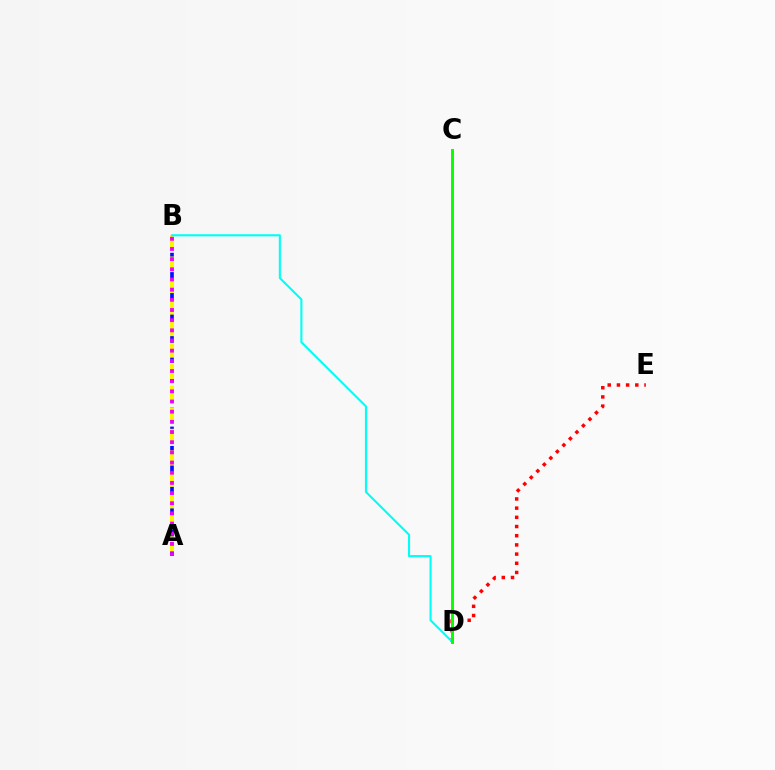{('D', 'E'): [{'color': '#ff0000', 'line_style': 'dotted', 'thickness': 2.5}], ('A', 'B'): [{'color': '#0010ff', 'line_style': 'dashed', 'thickness': 2.62}, {'color': '#fcf500', 'line_style': 'dashed', 'thickness': 2.93}, {'color': '#ee00ff', 'line_style': 'dotted', 'thickness': 2.76}], ('B', 'D'): [{'color': '#00fff6', 'line_style': 'solid', 'thickness': 1.53}], ('C', 'D'): [{'color': '#08ff00', 'line_style': 'solid', 'thickness': 2.12}]}